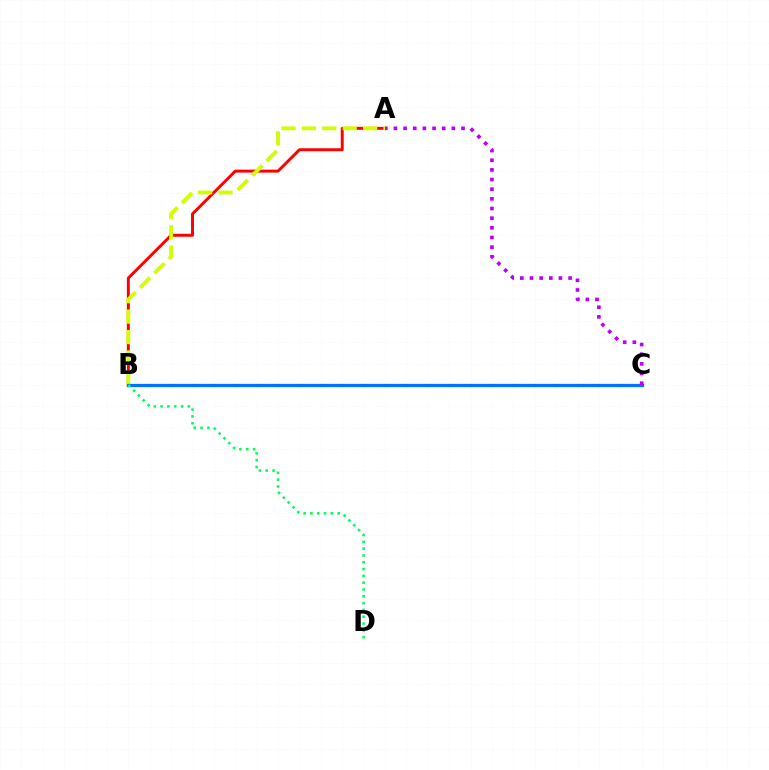{('A', 'B'): [{'color': '#ff0000', 'line_style': 'solid', 'thickness': 2.12}, {'color': '#d1ff00', 'line_style': 'dashed', 'thickness': 2.77}], ('B', 'C'): [{'color': '#0074ff', 'line_style': 'solid', 'thickness': 2.34}], ('A', 'C'): [{'color': '#b900ff', 'line_style': 'dotted', 'thickness': 2.62}], ('B', 'D'): [{'color': '#00ff5c', 'line_style': 'dotted', 'thickness': 1.85}]}